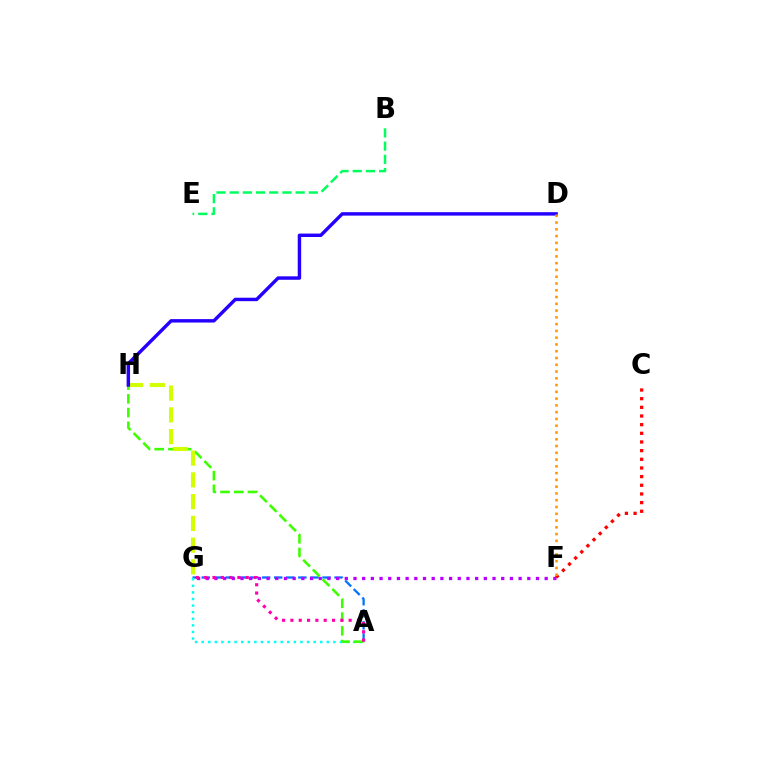{('A', 'G'): [{'color': '#0074ff', 'line_style': 'dashed', 'thickness': 1.64}, {'color': '#00fff6', 'line_style': 'dotted', 'thickness': 1.79}, {'color': '#ff00ac', 'line_style': 'dotted', 'thickness': 2.26}], ('B', 'E'): [{'color': '#00ff5c', 'line_style': 'dashed', 'thickness': 1.79}], ('A', 'H'): [{'color': '#3dff00', 'line_style': 'dashed', 'thickness': 1.87}], ('F', 'G'): [{'color': '#b900ff', 'line_style': 'dotted', 'thickness': 2.36}], ('G', 'H'): [{'color': '#d1ff00', 'line_style': 'dashed', 'thickness': 2.96}], ('D', 'H'): [{'color': '#2500ff', 'line_style': 'solid', 'thickness': 2.47}], ('C', 'F'): [{'color': '#ff0000', 'line_style': 'dotted', 'thickness': 2.35}], ('D', 'F'): [{'color': '#ff9400', 'line_style': 'dotted', 'thickness': 1.84}]}